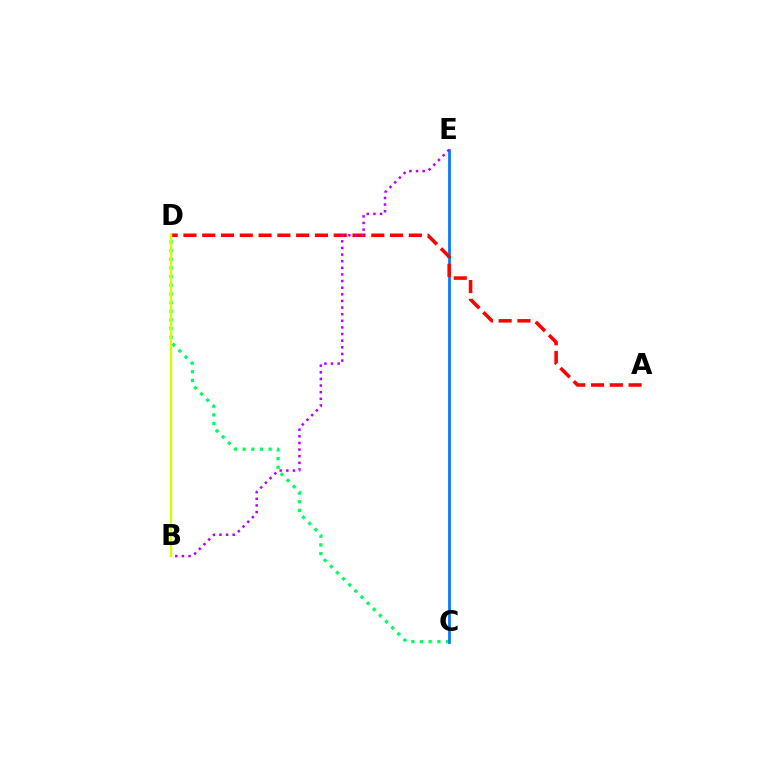{('C', 'D'): [{'color': '#00ff5c', 'line_style': 'dotted', 'thickness': 2.36}], ('C', 'E'): [{'color': '#0074ff', 'line_style': 'solid', 'thickness': 1.93}], ('A', 'D'): [{'color': '#ff0000', 'line_style': 'dashed', 'thickness': 2.55}], ('B', 'D'): [{'color': '#d1ff00', 'line_style': 'solid', 'thickness': 1.74}], ('B', 'E'): [{'color': '#b900ff', 'line_style': 'dotted', 'thickness': 1.8}]}